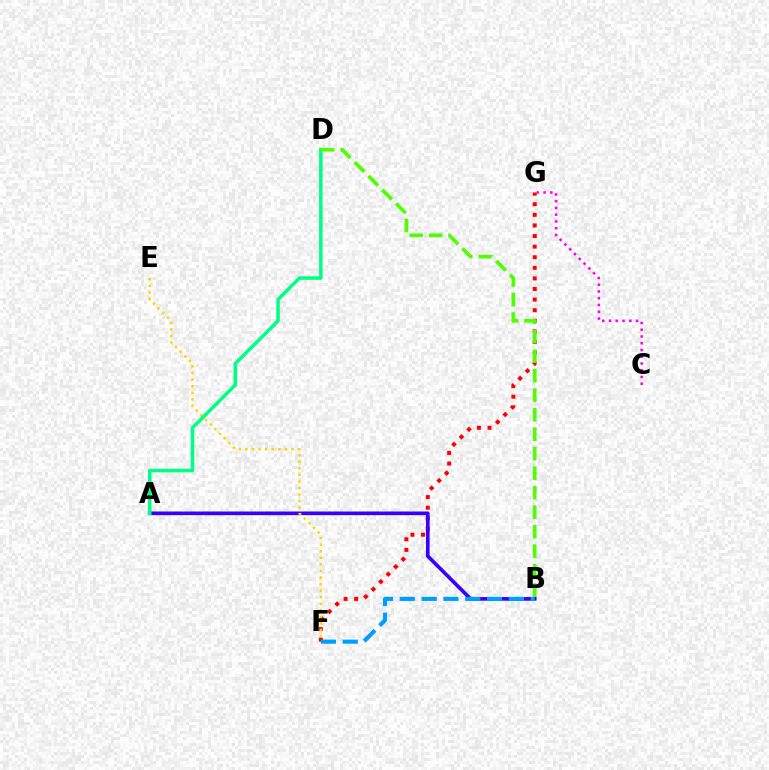{('C', 'G'): [{'color': '#ff00ed', 'line_style': 'dotted', 'thickness': 1.83}], ('F', 'G'): [{'color': '#ff0000', 'line_style': 'dotted', 'thickness': 2.88}], ('A', 'B'): [{'color': '#3700ff', 'line_style': 'solid', 'thickness': 2.64}], ('E', 'F'): [{'color': '#ffd500', 'line_style': 'dotted', 'thickness': 1.78}], ('A', 'D'): [{'color': '#00ff86', 'line_style': 'solid', 'thickness': 2.53}], ('B', 'F'): [{'color': '#009eff', 'line_style': 'dashed', 'thickness': 2.96}], ('B', 'D'): [{'color': '#4fff00', 'line_style': 'dashed', 'thickness': 2.65}]}